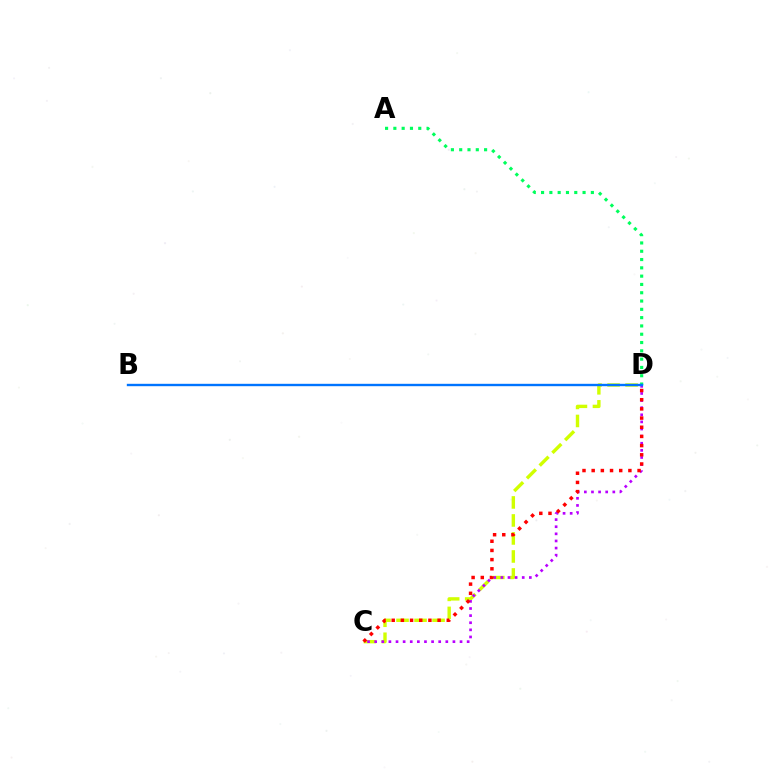{('C', 'D'): [{'color': '#d1ff00', 'line_style': 'dashed', 'thickness': 2.45}, {'color': '#b900ff', 'line_style': 'dotted', 'thickness': 1.93}, {'color': '#ff0000', 'line_style': 'dotted', 'thickness': 2.49}], ('A', 'D'): [{'color': '#00ff5c', 'line_style': 'dotted', 'thickness': 2.25}], ('B', 'D'): [{'color': '#0074ff', 'line_style': 'solid', 'thickness': 1.71}]}